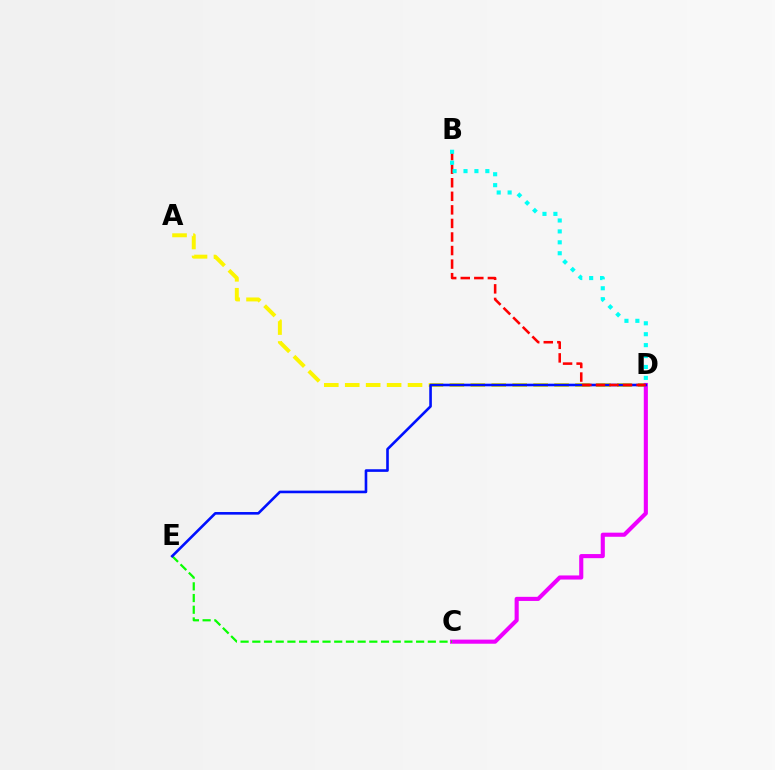{('A', 'D'): [{'color': '#fcf500', 'line_style': 'dashed', 'thickness': 2.84}], ('C', 'D'): [{'color': '#ee00ff', 'line_style': 'solid', 'thickness': 2.96}], ('C', 'E'): [{'color': '#08ff00', 'line_style': 'dashed', 'thickness': 1.59}], ('D', 'E'): [{'color': '#0010ff', 'line_style': 'solid', 'thickness': 1.88}], ('B', 'D'): [{'color': '#ff0000', 'line_style': 'dashed', 'thickness': 1.84}, {'color': '#00fff6', 'line_style': 'dotted', 'thickness': 2.97}]}